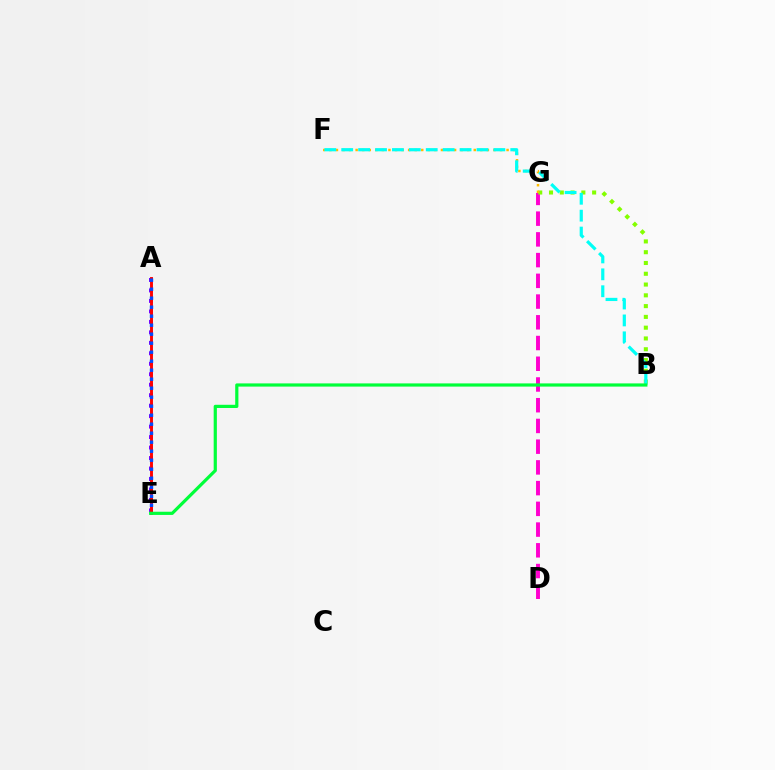{('D', 'G'): [{'color': '#ff00cf', 'line_style': 'dashed', 'thickness': 2.82}], ('B', 'G'): [{'color': '#84ff00', 'line_style': 'dotted', 'thickness': 2.93}], ('F', 'G'): [{'color': '#ffbd00', 'line_style': 'dotted', 'thickness': 1.78}], ('A', 'E'): [{'color': '#7200ff', 'line_style': 'dotted', 'thickness': 2.85}, {'color': '#ff0000', 'line_style': 'solid', 'thickness': 2.09}, {'color': '#004bff', 'line_style': 'dotted', 'thickness': 2.45}], ('B', 'F'): [{'color': '#00fff6', 'line_style': 'dashed', 'thickness': 2.3}], ('B', 'E'): [{'color': '#00ff39', 'line_style': 'solid', 'thickness': 2.3}]}